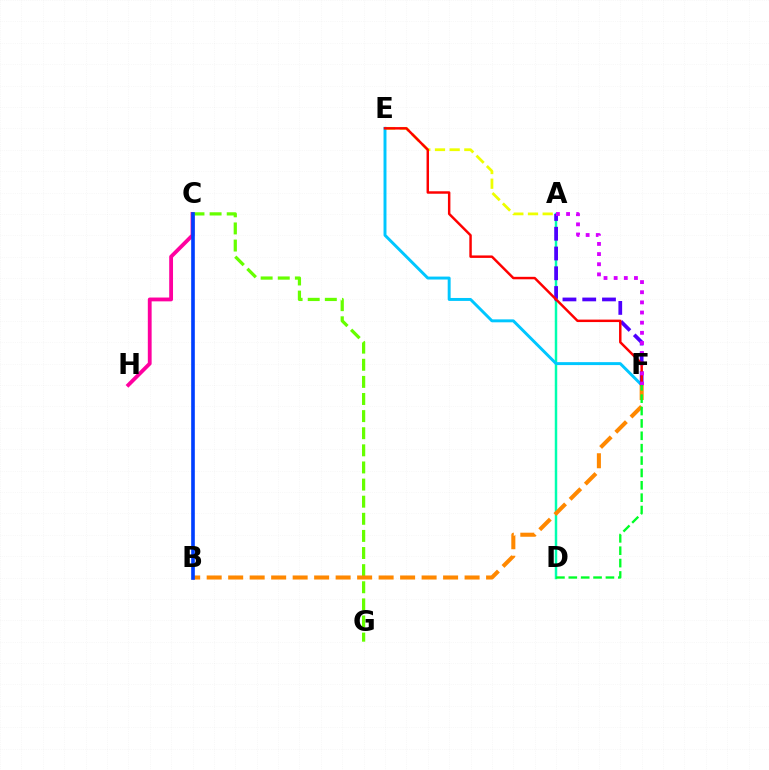{('C', 'H'): [{'color': '#ff00a0', 'line_style': 'solid', 'thickness': 2.75}], ('A', 'D'): [{'color': '#00ffaf', 'line_style': 'solid', 'thickness': 1.78}], ('A', 'E'): [{'color': '#eeff00', 'line_style': 'dashed', 'thickness': 1.99}], ('C', 'G'): [{'color': '#66ff00', 'line_style': 'dashed', 'thickness': 2.33}], ('E', 'F'): [{'color': '#00c7ff', 'line_style': 'solid', 'thickness': 2.12}, {'color': '#ff0000', 'line_style': 'solid', 'thickness': 1.77}], ('B', 'F'): [{'color': '#ff8800', 'line_style': 'dashed', 'thickness': 2.92}], ('A', 'F'): [{'color': '#4f00ff', 'line_style': 'dashed', 'thickness': 2.68}, {'color': '#d600ff', 'line_style': 'dotted', 'thickness': 2.76}], ('B', 'C'): [{'color': '#003fff', 'line_style': 'solid', 'thickness': 2.62}], ('D', 'F'): [{'color': '#00ff27', 'line_style': 'dashed', 'thickness': 1.68}]}